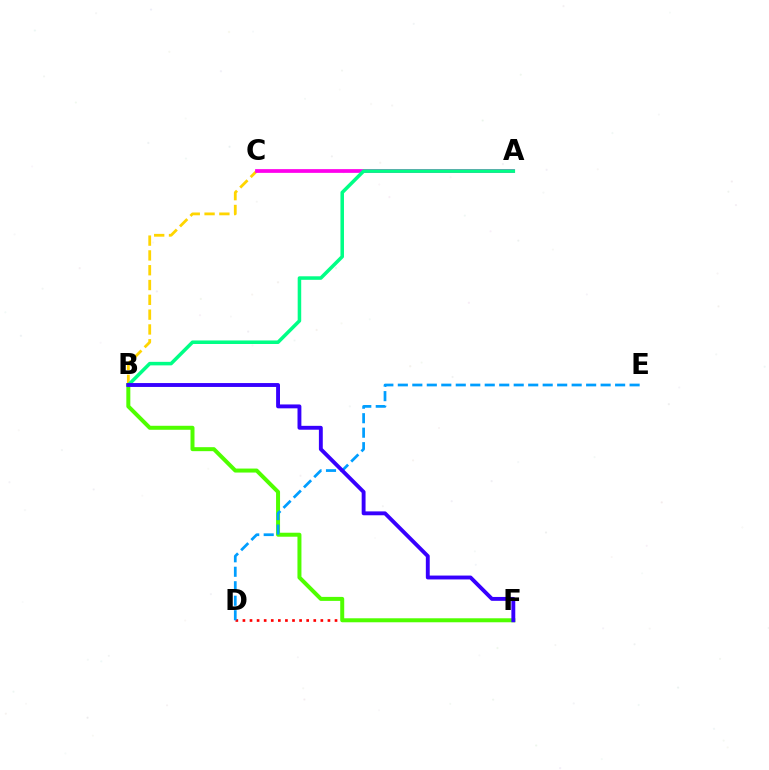{('D', 'F'): [{'color': '#ff0000', 'line_style': 'dotted', 'thickness': 1.92}], ('B', 'F'): [{'color': '#4fff00', 'line_style': 'solid', 'thickness': 2.87}, {'color': '#3700ff', 'line_style': 'solid', 'thickness': 2.79}], ('B', 'C'): [{'color': '#ffd500', 'line_style': 'dashed', 'thickness': 2.01}], ('D', 'E'): [{'color': '#009eff', 'line_style': 'dashed', 'thickness': 1.97}], ('A', 'C'): [{'color': '#ff00ed', 'line_style': 'solid', 'thickness': 2.69}], ('A', 'B'): [{'color': '#00ff86', 'line_style': 'solid', 'thickness': 2.54}]}